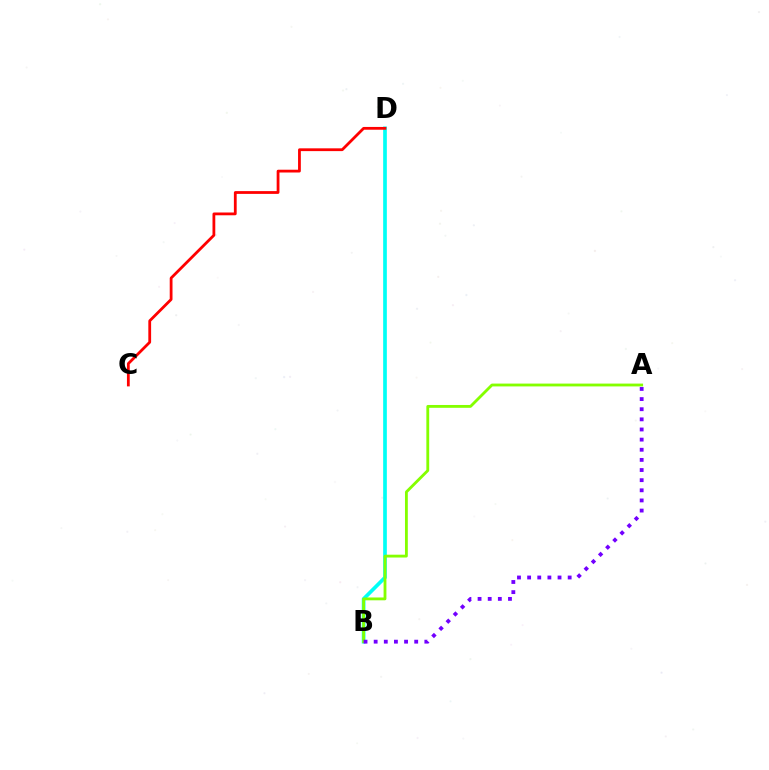{('B', 'D'): [{'color': '#00fff6', 'line_style': 'solid', 'thickness': 2.65}], ('A', 'B'): [{'color': '#84ff00', 'line_style': 'solid', 'thickness': 2.04}, {'color': '#7200ff', 'line_style': 'dotted', 'thickness': 2.75}], ('C', 'D'): [{'color': '#ff0000', 'line_style': 'solid', 'thickness': 2.01}]}